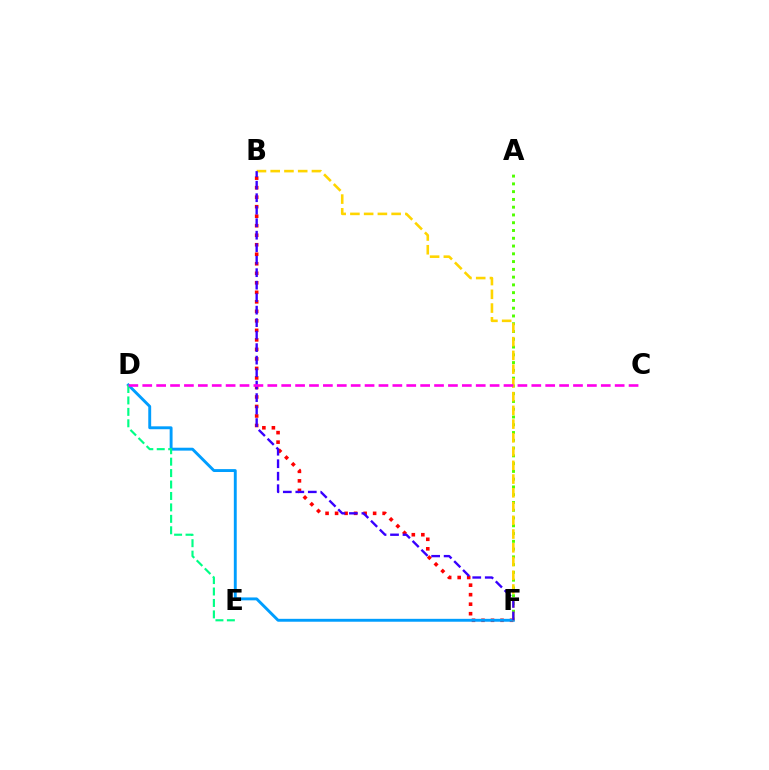{('B', 'F'): [{'color': '#ff0000', 'line_style': 'dotted', 'thickness': 2.58}, {'color': '#ffd500', 'line_style': 'dashed', 'thickness': 1.87}, {'color': '#3700ff', 'line_style': 'dashed', 'thickness': 1.7}], ('A', 'F'): [{'color': '#4fff00', 'line_style': 'dotted', 'thickness': 2.11}], ('D', 'F'): [{'color': '#009eff', 'line_style': 'solid', 'thickness': 2.09}], ('D', 'E'): [{'color': '#00ff86', 'line_style': 'dashed', 'thickness': 1.55}], ('C', 'D'): [{'color': '#ff00ed', 'line_style': 'dashed', 'thickness': 1.89}]}